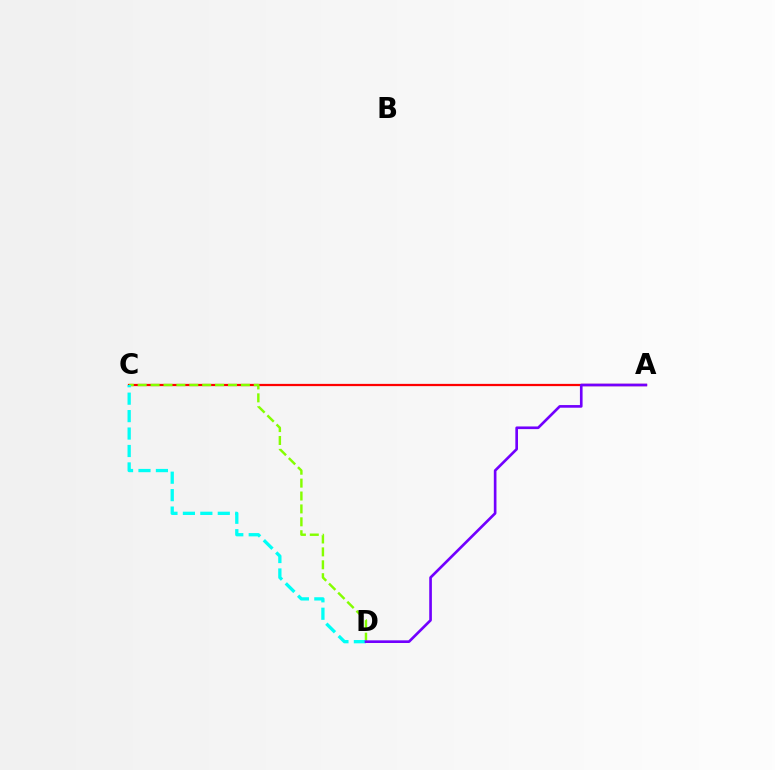{('A', 'C'): [{'color': '#ff0000', 'line_style': 'solid', 'thickness': 1.61}], ('C', 'D'): [{'color': '#84ff00', 'line_style': 'dashed', 'thickness': 1.75}, {'color': '#00fff6', 'line_style': 'dashed', 'thickness': 2.37}], ('A', 'D'): [{'color': '#7200ff', 'line_style': 'solid', 'thickness': 1.91}]}